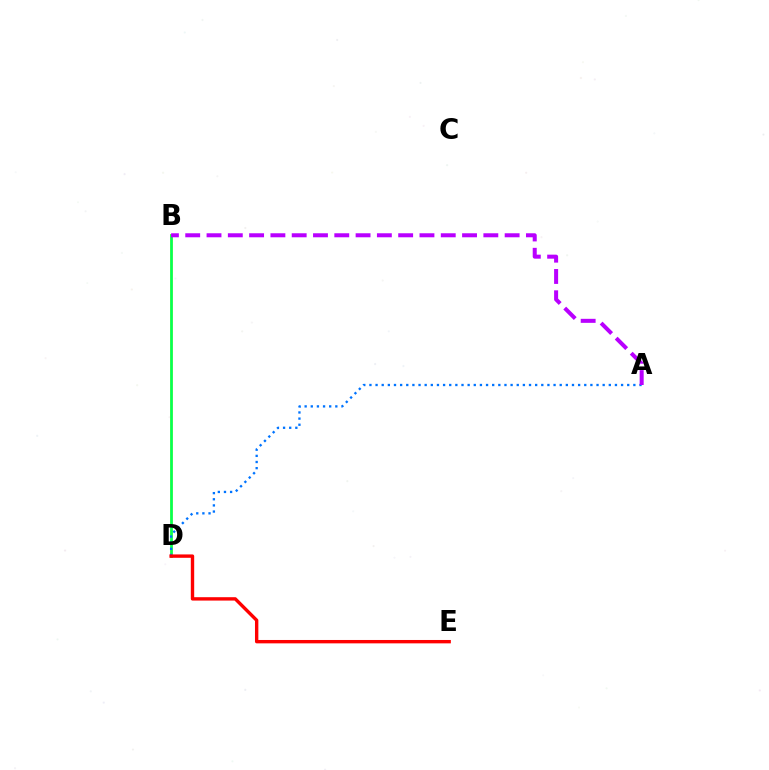{('B', 'D'): [{'color': '#d1ff00', 'line_style': 'solid', 'thickness': 1.96}, {'color': '#00ff5c', 'line_style': 'solid', 'thickness': 1.85}], ('A', 'D'): [{'color': '#0074ff', 'line_style': 'dotted', 'thickness': 1.67}], ('D', 'E'): [{'color': '#ff0000', 'line_style': 'solid', 'thickness': 2.43}], ('A', 'B'): [{'color': '#b900ff', 'line_style': 'dashed', 'thickness': 2.89}]}